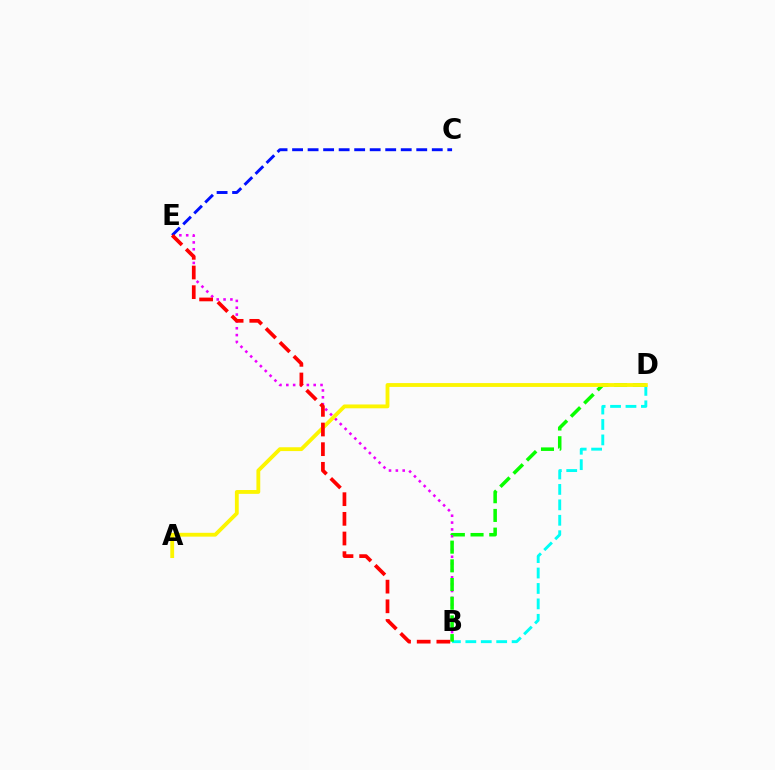{('B', 'E'): [{'color': '#ee00ff', 'line_style': 'dotted', 'thickness': 1.86}, {'color': '#ff0000', 'line_style': 'dashed', 'thickness': 2.67}], ('B', 'D'): [{'color': '#00fff6', 'line_style': 'dashed', 'thickness': 2.1}, {'color': '#08ff00', 'line_style': 'dashed', 'thickness': 2.54}], ('C', 'E'): [{'color': '#0010ff', 'line_style': 'dashed', 'thickness': 2.11}], ('A', 'D'): [{'color': '#fcf500', 'line_style': 'solid', 'thickness': 2.76}]}